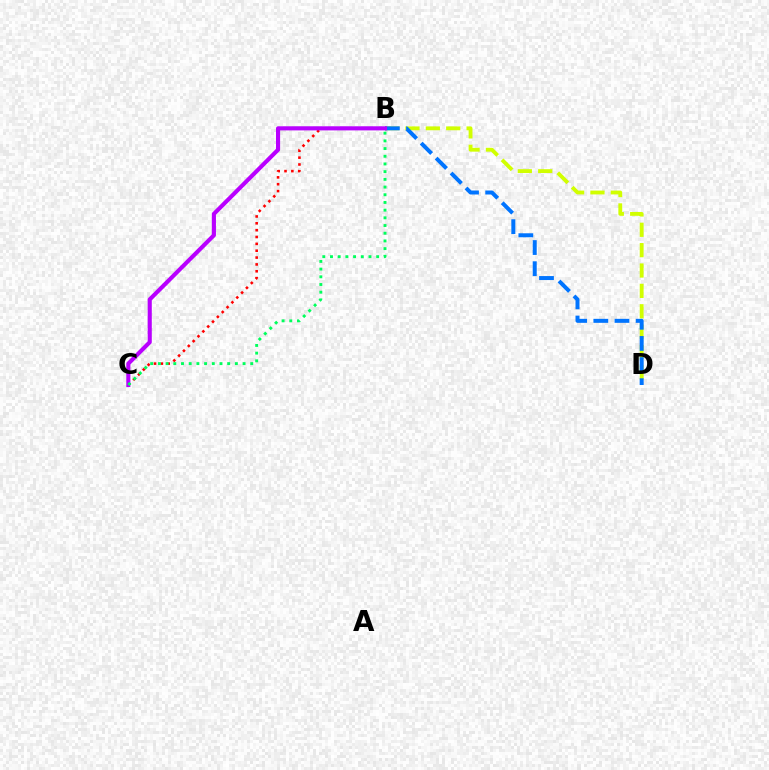{('B', 'D'): [{'color': '#d1ff00', 'line_style': 'dashed', 'thickness': 2.77}, {'color': '#0074ff', 'line_style': 'dashed', 'thickness': 2.87}], ('B', 'C'): [{'color': '#ff0000', 'line_style': 'dotted', 'thickness': 1.86}, {'color': '#b900ff', 'line_style': 'solid', 'thickness': 2.96}, {'color': '#00ff5c', 'line_style': 'dotted', 'thickness': 2.09}]}